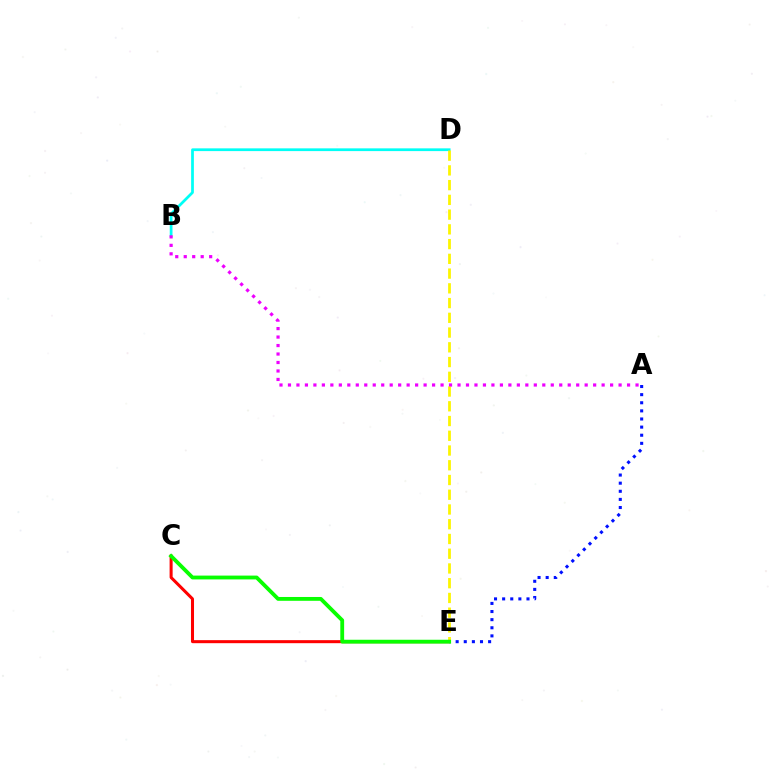{('B', 'D'): [{'color': '#00fff6', 'line_style': 'solid', 'thickness': 1.98}], ('D', 'E'): [{'color': '#fcf500', 'line_style': 'dashed', 'thickness': 2.0}], ('A', 'B'): [{'color': '#ee00ff', 'line_style': 'dotted', 'thickness': 2.3}], ('C', 'E'): [{'color': '#ff0000', 'line_style': 'solid', 'thickness': 2.18}, {'color': '#08ff00', 'line_style': 'solid', 'thickness': 2.75}], ('A', 'E'): [{'color': '#0010ff', 'line_style': 'dotted', 'thickness': 2.2}]}